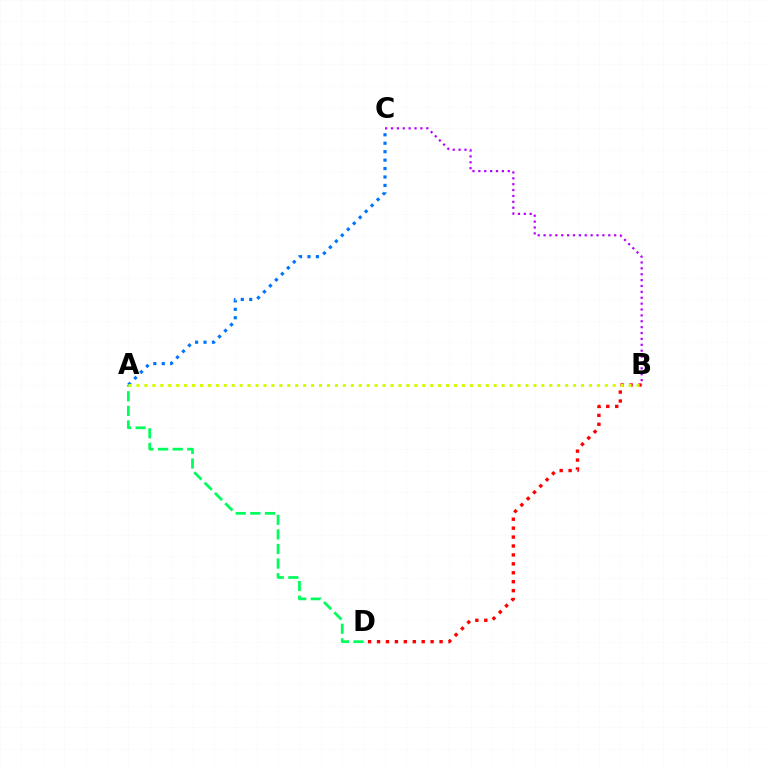{('B', 'D'): [{'color': '#ff0000', 'line_style': 'dotted', 'thickness': 2.43}], ('A', 'C'): [{'color': '#0074ff', 'line_style': 'dotted', 'thickness': 2.29}], ('A', 'D'): [{'color': '#00ff5c', 'line_style': 'dashed', 'thickness': 1.98}], ('A', 'B'): [{'color': '#d1ff00', 'line_style': 'dotted', 'thickness': 2.16}], ('B', 'C'): [{'color': '#b900ff', 'line_style': 'dotted', 'thickness': 1.6}]}